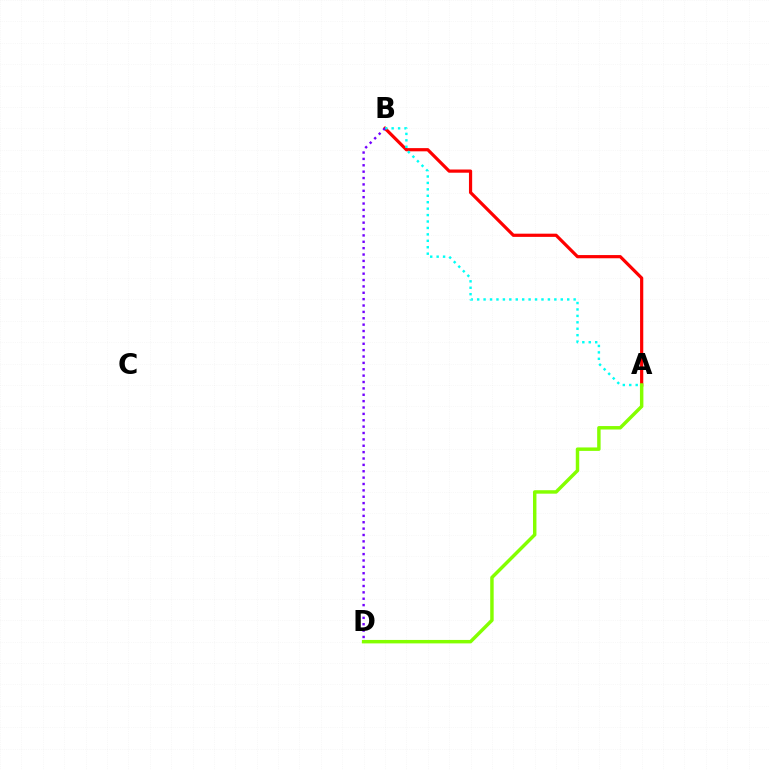{('A', 'B'): [{'color': '#ff0000', 'line_style': 'solid', 'thickness': 2.31}, {'color': '#00fff6', 'line_style': 'dotted', 'thickness': 1.75}], ('A', 'D'): [{'color': '#84ff00', 'line_style': 'solid', 'thickness': 2.49}], ('B', 'D'): [{'color': '#7200ff', 'line_style': 'dotted', 'thickness': 1.73}]}